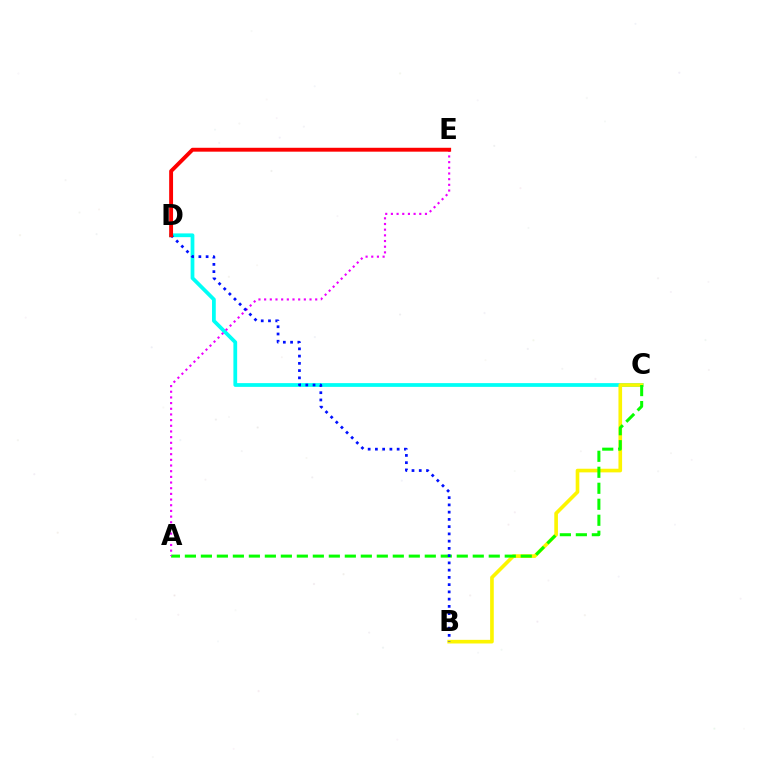{('C', 'D'): [{'color': '#00fff6', 'line_style': 'solid', 'thickness': 2.7}], ('B', 'C'): [{'color': '#fcf500', 'line_style': 'solid', 'thickness': 2.62}], ('A', 'C'): [{'color': '#08ff00', 'line_style': 'dashed', 'thickness': 2.17}], ('A', 'E'): [{'color': '#ee00ff', 'line_style': 'dotted', 'thickness': 1.54}], ('B', 'D'): [{'color': '#0010ff', 'line_style': 'dotted', 'thickness': 1.97}], ('D', 'E'): [{'color': '#ff0000', 'line_style': 'solid', 'thickness': 2.8}]}